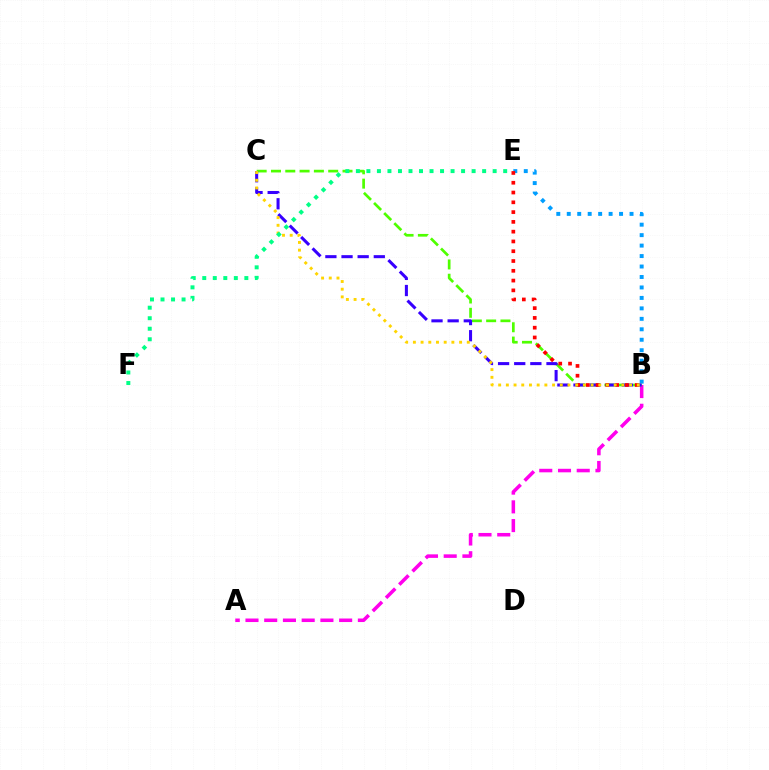{('B', 'E'): [{'color': '#009eff', 'line_style': 'dotted', 'thickness': 2.84}, {'color': '#ff0000', 'line_style': 'dotted', 'thickness': 2.66}], ('A', 'B'): [{'color': '#ff00ed', 'line_style': 'dashed', 'thickness': 2.54}], ('B', 'C'): [{'color': '#4fff00', 'line_style': 'dashed', 'thickness': 1.94}, {'color': '#3700ff', 'line_style': 'dashed', 'thickness': 2.19}, {'color': '#ffd500', 'line_style': 'dotted', 'thickness': 2.09}], ('E', 'F'): [{'color': '#00ff86', 'line_style': 'dotted', 'thickness': 2.86}]}